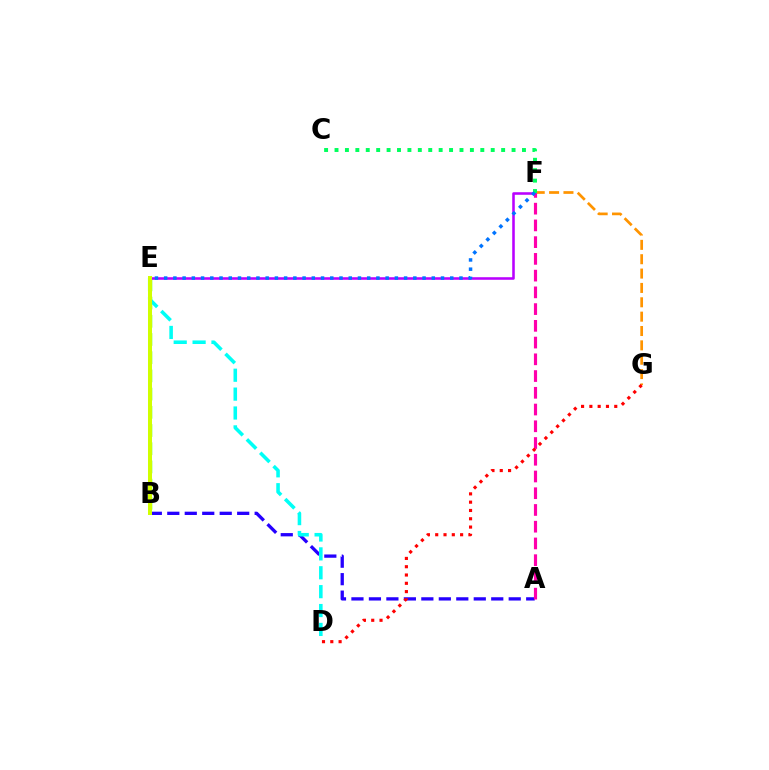{('A', 'B'): [{'color': '#2500ff', 'line_style': 'dashed', 'thickness': 2.37}], ('F', 'G'): [{'color': '#ff9400', 'line_style': 'dashed', 'thickness': 1.95}], ('B', 'E'): [{'color': '#3dff00', 'line_style': 'dashed', 'thickness': 2.47}, {'color': '#d1ff00', 'line_style': 'solid', 'thickness': 2.89}], ('E', 'F'): [{'color': '#b900ff', 'line_style': 'solid', 'thickness': 1.84}, {'color': '#0074ff', 'line_style': 'dotted', 'thickness': 2.51}], ('C', 'F'): [{'color': '#00ff5c', 'line_style': 'dotted', 'thickness': 2.83}], ('A', 'F'): [{'color': '#ff00ac', 'line_style': 'dashed', 'thickness': 2.27}], ('D', 'E'): [{'color': '#00fff6', 'line_style': 'dashed', 'thickness': 2.57}], ('D', 'G'): [{'color': '#ff0000', 'line_style': 'dotted', 'thickness': 2.25}]}